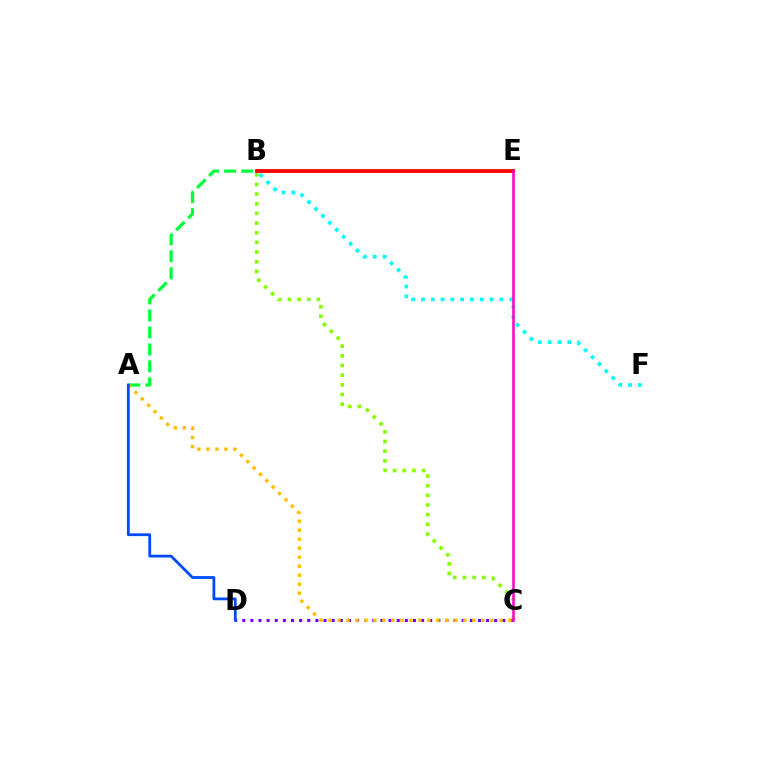{('B', 'F'): [{'color': '#00fff6', 'line_style': 'dotted', 'thickness': 2.67}], ('B', 'C'): [{'color': '#84ff00', 'line_style': 'dotted', 'thickness': 2.63}], ('A', 'B'): [{'color': '#00ff39', 'line_style': 'dashed', 'thickness': 2.31}], ('C', 'D'): [{'color': '#7200ff', 'line_style': 'dotted', 'thickness': 2.21}], ('B', 'E'): [{'color': '#ff0000', 'line_style': 'solid', 'thickness': 2.75}], ('C', 'E'): [{'color': '#ff00cf', 'line_style': 'solid', 'thickness': 1.83}], ('A', 'C'): [{'color': '#ffbd00', 'line_style': 'dotted', 'thickness': 2.45}], ('A', 'D'): [{'color': '#004bff', 'line_style': 'solid', 'thickness': 2.0}]}